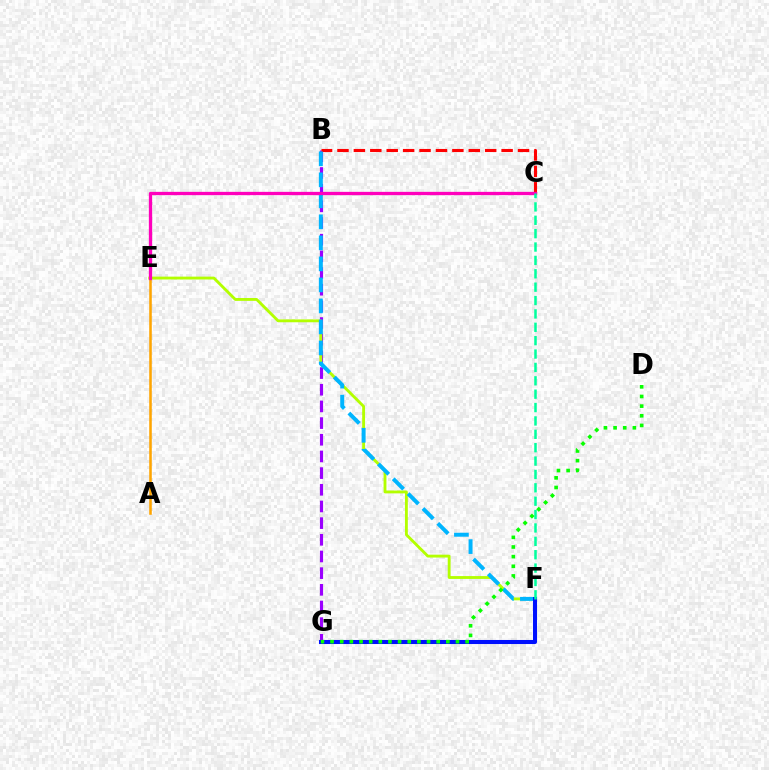{('A', 'E'): [{'color': '#ffa500', 'line_style': 'solid', 'thickness': 1.84}], ('B', 'G'): [{'color': '#9b00ff', 'line_style': 'dashed', 'thickness': 2.26}], ('E', 'F'): [{'color': '#b3ff00', 'line_style': 'solid', 'thickness': 2.06}], ('B', 'C'): [{'color': '#ff0000', 'line_style': 'dashed', 'thickness': 2.23}], ('B', 'F'): [{'color': '#00b5ff', 'line_style': 'dashed', 'thickness': 2.85}], ('F', 'G'): [{'color': '#0010ff', 'line_style': 'solid', 'thickness': 2.92}], ('C', 'E'): [{'color': '#ff00bd', 'line_style': 'solid', 'thickness': 2.37}], ('C', 'F'): [{'color': '#00ff9d', 'line_style': 'dashed', 'thickness': 1.82}], ('D', 'G'): [{'color': '#08ff00', 'line_style': 'dotted', 'thickness': 2.62}]}